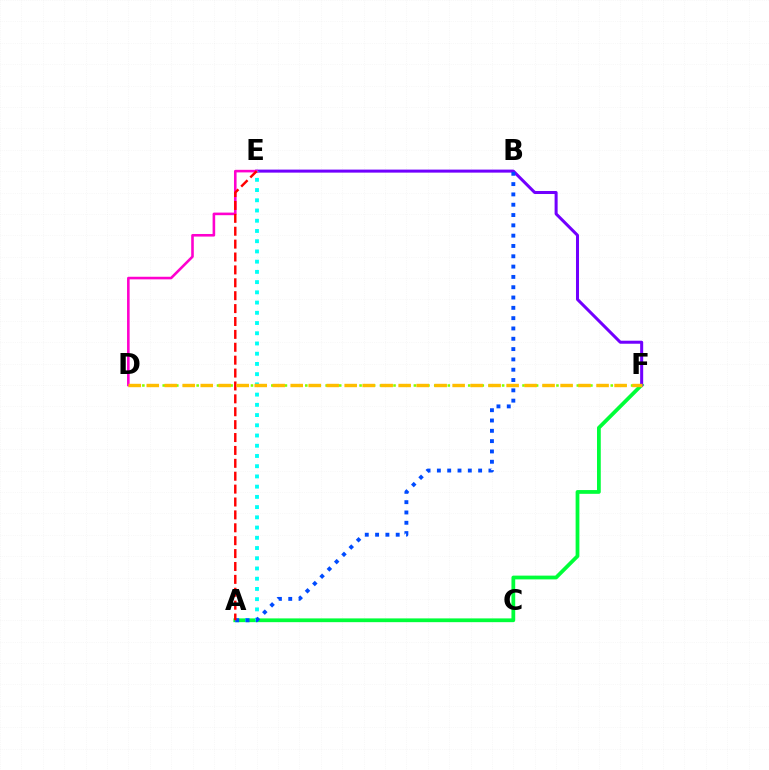{('A', 'F'): [{'color': '#00ff39', 'line_style': 'solid', 'thickness': 2.71}], ('D', 'F'): [{'color': '#84ff00', 'line_style': 'dotted', 'thickness': 1.84}, {'color': '#ffbd00', 'line_style': 'dashed', 'thickness': 2.44}], ('E', 'F'): [{'color': '#7200ff', 'line_style': 'solid', 'thickness': 2.18}], ('D', 'E'): [{'color': '#ff00cf', 'line_style': 'solid', 'thickness': 1.86}], ('A', 'E'): [{'color': '#00fff6', 'line_style': 'dotted', 'thickness': 2.78}, {'color': '#ff0000', 'line_style': 'dashed', 'thickness': 1.75}], ('A', 'B'): [{'color': '#004bff', 'line_style': 'dotted', 'thickness': 2.8}]}